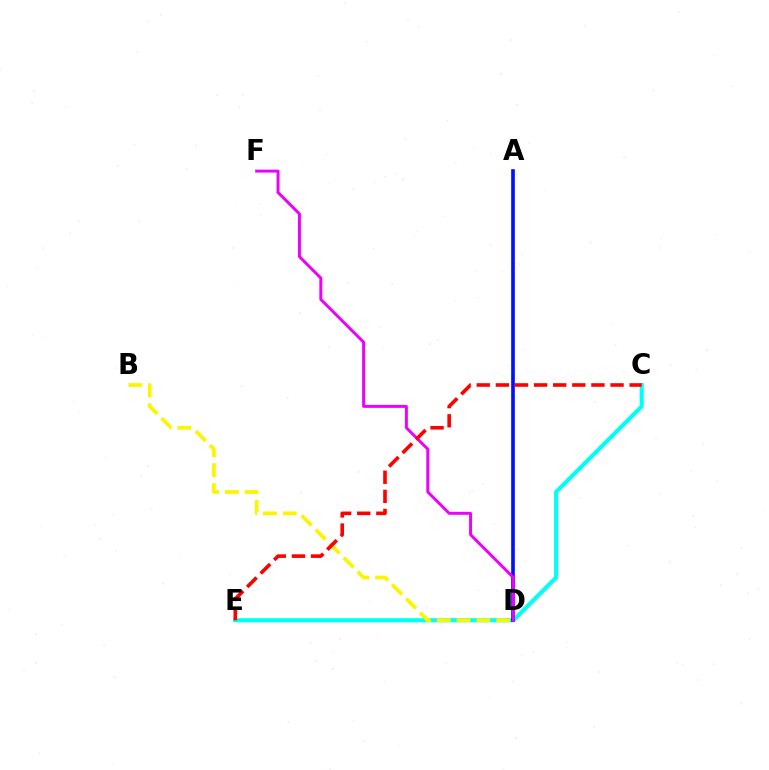{('D', 'E'): [{'color': '#08ff00', 'line_style': 'solid', 'thickness': 1.75}], ('C', 'E'): [{'color': '#00fff6', 'line_style': 'solid', 'thickness': 2.95}, {'color': '#ff0000', 'line_style': 'dashed', 'thickness': 2.6}], ('A', 'D'): [{'color': '#0010ff', 'line_style': 'solid', 'thickness': 2.63}], ('D', 'F'): [{'color': '#ee00ff', 'line_style': 'solid', 'thickness': 2.13}], ('B', 'D'): [{'color': '#fcf500', 'line_style': 'dashed', 'thickness': 2.69}]}